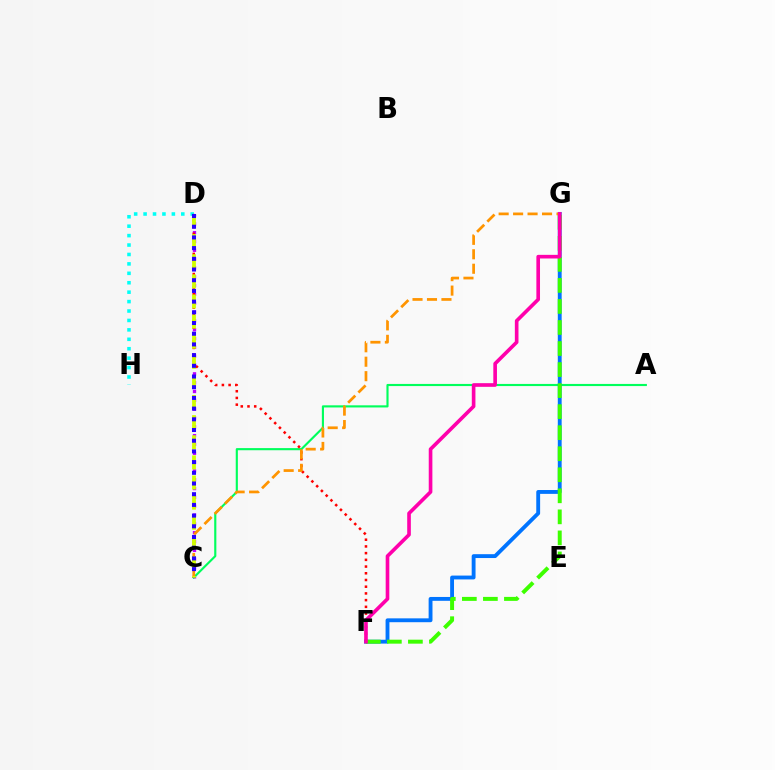{('C', 'D'): [{'color': '#b900ff', 'line_style': 'dotted', 'thickness': 2.4}, {'color': '#d1ff00', 'line_style': 'dashed', 'thickness': 2.73}, {'color': '#2500ff', 'line_style': 'dotted', 'thickness': 2.91}], ('A', 'C'): [{'color': '#00ff5c', 'line_style': 'solid', 'thickness': 1.54}], ('D', 'H'): [{'color': '#00fff6', 'line_style': 'dotted', 'thickness': 2.56}], ('D', 'F'): [{'color': '#ff0000', 'line_style': 'dotted', 'thickness': 1.82}], ('F', 'G'): [{'color': '#0074ff', 'line_style': 'solid', 'thickness': 2.77}, {'color': '#3dff00', 'line_style': 'dashed', 'thickness': 2.86}, {'color': '#ff00ac', 'line_style': 'solid', 'thickness': 2.62}], ('C', 'G'): [{'color': '#ff9400', 'line_style': 'dashed', 'thickness': 1.96}]}